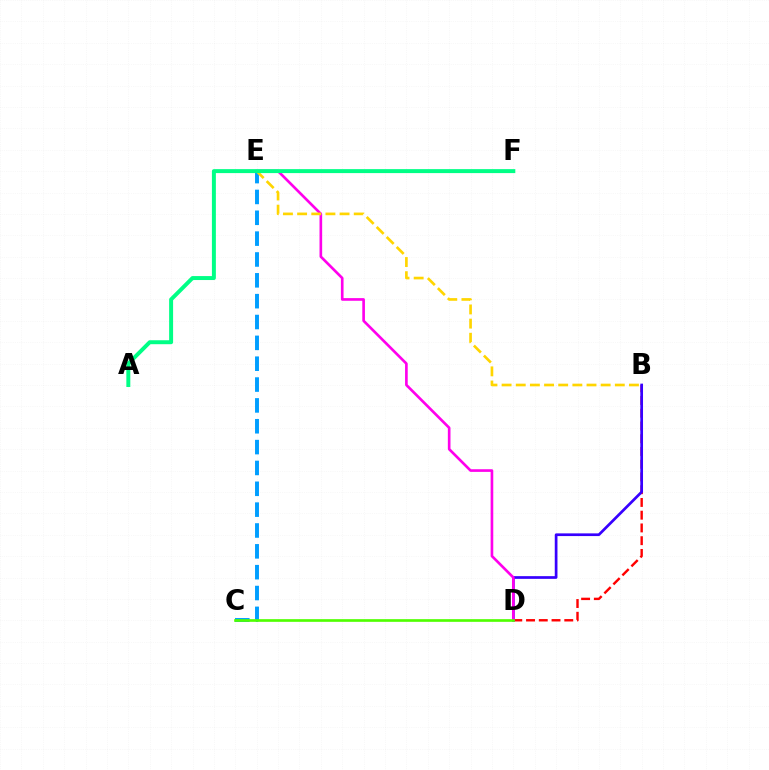{('B', 'D'): [{'color': '#ff0000', 'line_style': 'dashed', 'thickness': 1.73}, {'color': '#3700ff', 'line_style': 'solid', 'thickness': 1.95}], ('D', 'E'): [{'color': '#ff00ed', 'line_style': 'solid', 'thickness': 1.91}], ('C', 'E'): [{'color': '#009eff', 'line_style': 'dashed', 'thickness': 2.83}], ('C', 'D'): [{'color': '#4fff00', 'line_style': 'solid', 'thickness': 1.92}], ('B', 'E'): [{'color': '#ffd500', 'line_style': 'dashed', 'thickness': 1.92}], ('A', 'F'): [{'color': '#00ff86', 'line_style': 'solid', 'thickness': 2.85}]}